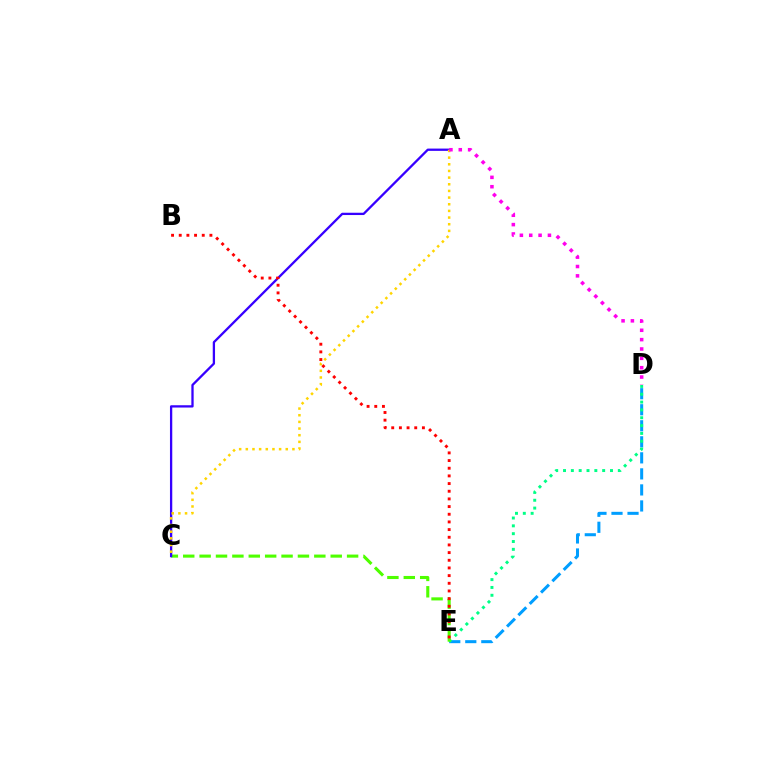{('D', 'E'): [{'color': '#009eff', 'line_style': 'dashed', 'thickness': 2.18}, {'color': '#00ff86', 'line_style': 'dotted', 'thickness': 2.13}], ('C', 'E'): [{'color': '#4fff00', 'line_style': 'dashed', 'thickness': 2.23}], ('A', 'C'): [{'color': '#3700ff', 'line_style': 'solid', 'thickness': 1.65}, {'color': '#ffd500', 'line_style': 'dotted', 'thickness': 1.81}], ('B', 'E'): [{'color': '#ff0000', 'line_style': 'dotted', 'thickness': 2.08}], ('A', 'D'): [{'color': '#ff00ed', 'line_style': 'dotted', 'thickness': 2.54}]}